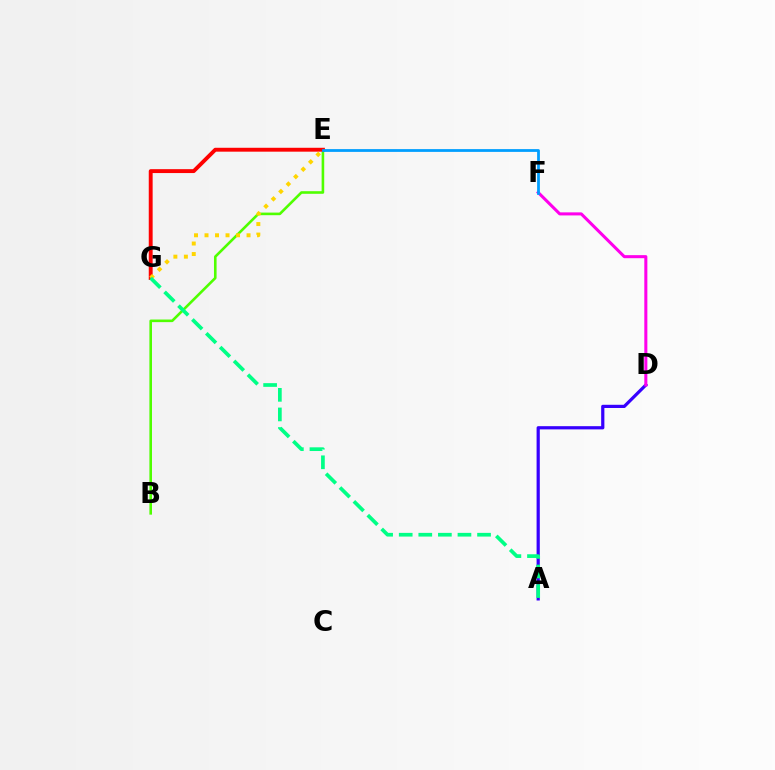{('A', 'D'): [{'color': '#3700ff', 'line_style': 'solid', 'thickness': 2.31}], ('B', 'E'): [{'color': '#4fff00', 'line_style': 'solid', 'thickness': 1.87}], ('D', 'F'): [{'color': '#ff00ed', 'line_style': 'solid', 'thickness': 2.2}], ('E', 'G'): [{'color': '#ff0000', 'line_style': 'solid', 'thickness': 2.8}, {'color': '#ffd500', 'line_style': 'dotted', 'thickness': 2.85}], ('A', 'G'): [{'color': '#00ff86', 'line_style': 'dashed', 'thickness': 2.66}], ('E', 'F'): [{'color': '#009eff', 'line_style': 'solid', 'thickness': 1.99}]}